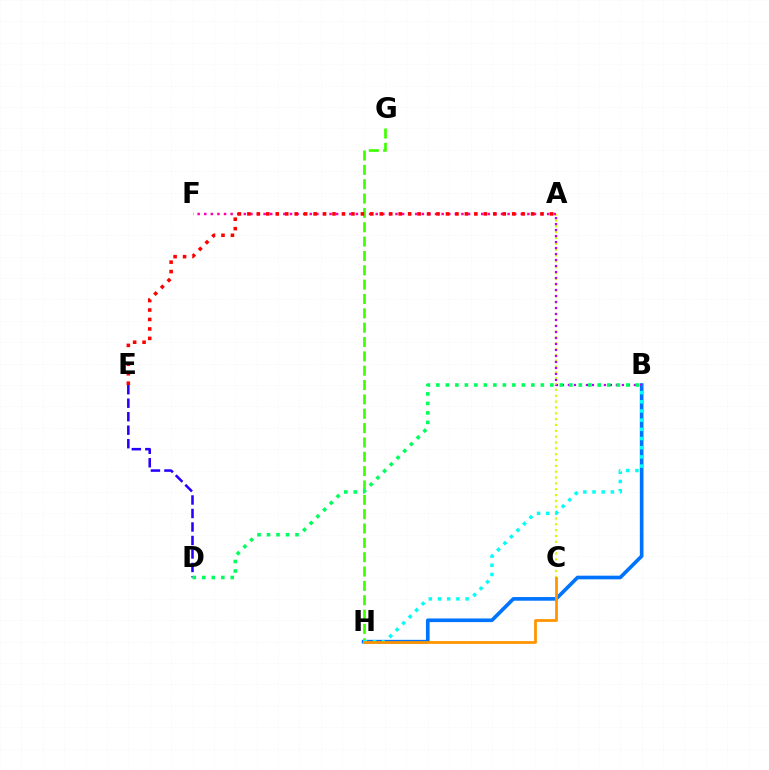{('B', 'H'): [{'color': '#0074ff', 'line_style': 'solid', 'thickness': 2.63}, {'color': '#00fff6', 'line_style': 'dotted', 'thickness': 2.5}], ('A', 'C'): [{'color': '#d1ff00', 'line_style': 'dotted', 'thickness': 1.59}], ('D', 'E'): [{'color': '#2500ff', 'line_style': 'dashed', 'thickness': 1.83}], ('A', 'B'): [{'color': '#b900ff', 'line_style': 'dotted', 'thickness': 1.63}], ('A', 'F'): [{'color': '#ff00ac', 'line_style': 'dotted', 'thickness': 1.79}], ('G', 'H'): [{'color': '#3dff00', 'line_style': 'dashed', 'thickness': 1.95}], ('C', 'H'): [{'color': '#ff9400', 'line_style': 'solid', 'thickness': 1.98}], ('A', 'E'): [{'color': '#ff0000', 'line_style': 'dotted', 'thickness': 2.57}], ('B', 'D'): [{'color': '#00ff5c', 'line_style': 'dotted', 'thickness': 2.58}]}